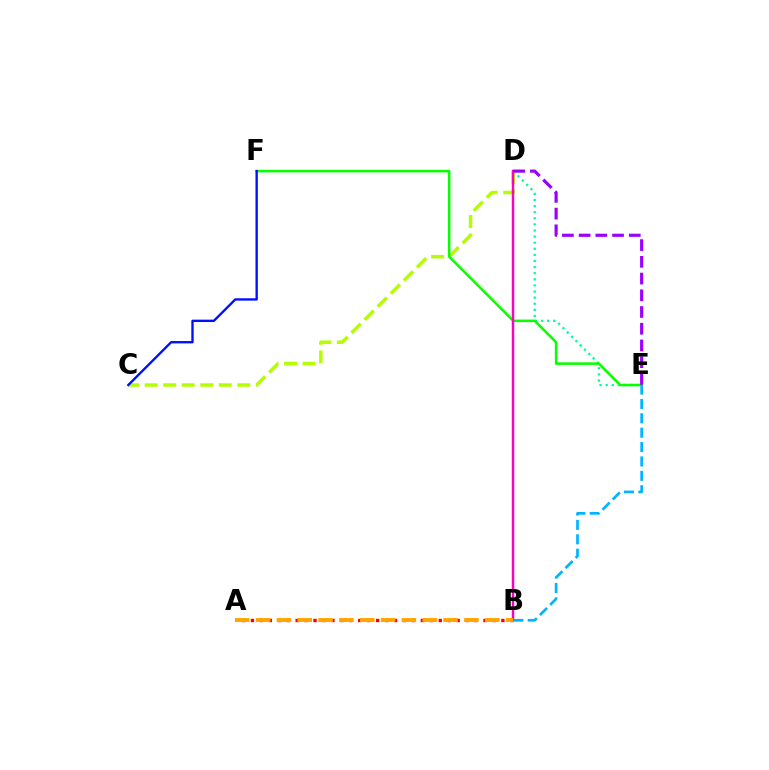{('D', 'E'): [{'color': '#00ff9d', 'line_style': 'dotted', 'thickness': 1.66}, {'color': '#9b00ff', 'line_style': 'dashed', 'thickness': 2.27}], ('C', 'D'): [{'color': '#b3ff00', 'line_style': 'dashed', 'thickness': 2.52}], ('E', 'F'): [{'color': '#08ff00', 'line_style': 'solid', 'thickness': 1.84}], ('A', 'B'): [{'color': '#ff0000', 'line_style': 'dotted', 'thickness': 2.43}, {'color': '#ffa500', 'line_style': 'dashed', 'thickness': 2.83}], ('B', 'D'): [{'color': '#ff00bd', 'line_style': 'solid', 'thickness': 1.76}], ('C', 'F'): [{'color': '#0010ff', 'line_style': 'solid', 'thickness': 1.7}], ('B', 'E'): [{'color': '#00b5ff', 'line_style': 'dashed', 'thickness': 1.95}]}